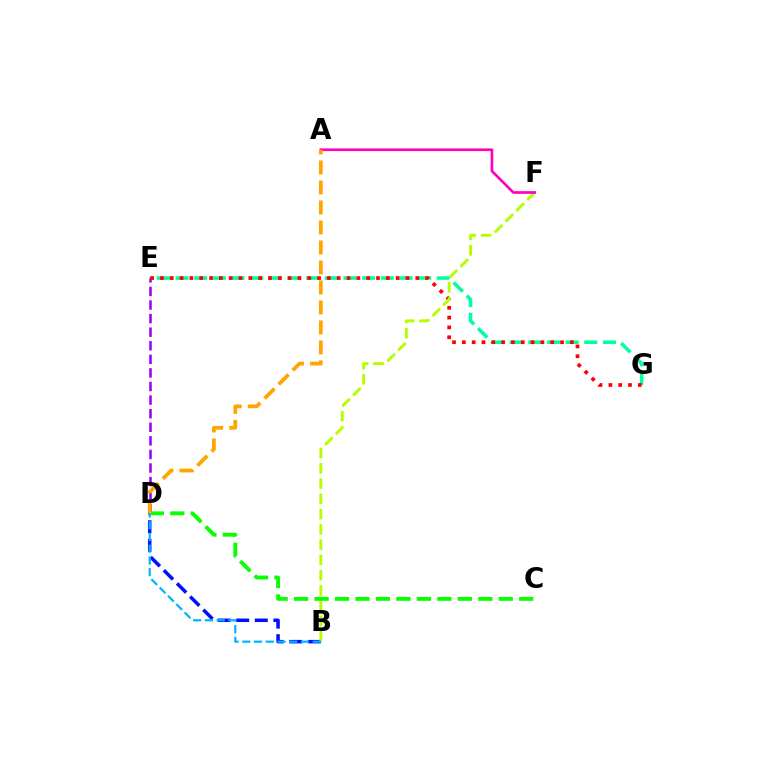{('E', 'G'): [{'color': '#00ff9d', 'line_style': 'dashed', 'thickness': 2.53}, {'color': '#ff0000', 'line_style': 'dotted', 'thickness': 2.67}], ('B', 'D'): [{'color': '#0010ff', 'line_style': 'dashed', 'thickness': 2.53}, {'color': '#00b5ff', 'line_style': 'dashed', 'thickness': 1.6}], ('D', 'E'): [{'color': '#9b00ff', 'line_style': 'dashed', 'thickness': 1.85}], ('B', 'F'): [{'color': '#b3ff00', 'line_style': 'dashed', 'thickness': 2.07}], ('C', 'D'): [{'color': '#08ff00', 'line_style': 'dashed', 'thickness': 2.78}], ('A', 'F'): [{'color': '#ff00bd', 'line_style': 'solid', 'thickness': 1.93}], ('A', 'D'): [{'color': '#ffa500', 'line_style': 'dashed', 'thickness': 2.72}]}